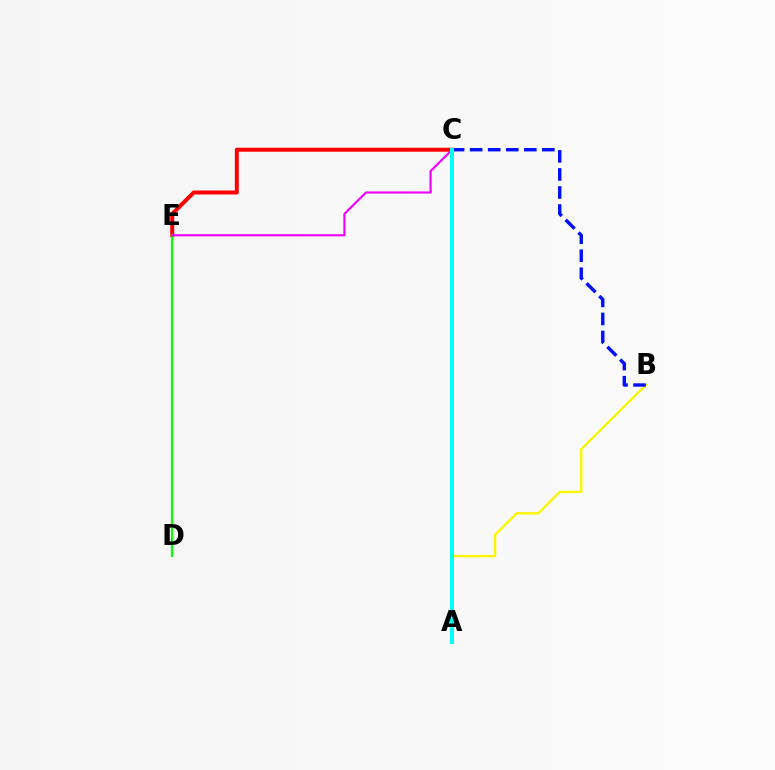{('A', 'B'): [{'color': '#fcf500', 'line_style': 'solid', 'thickness': 1.7}], ('B', 'C'): [{'color': '#0010ff', 'line_style': 'dashed', 'thickness': 2.45}], ('C', 'E'): [{'color': '#ff0000', 'line_style': 'solid', 'thickness': 2.87}, {'color': '#ee00ff', 'line_style': 'solid', 'thickness': 1.54}], ('D', 'E'): [{'color': '#08ff00', 'line_style': 'solid', 'thickness': 1.56}], ('A', 'C'): [{'color': '#00fff6', 'line_style': 'solid', 'thickness': 2.88}]}